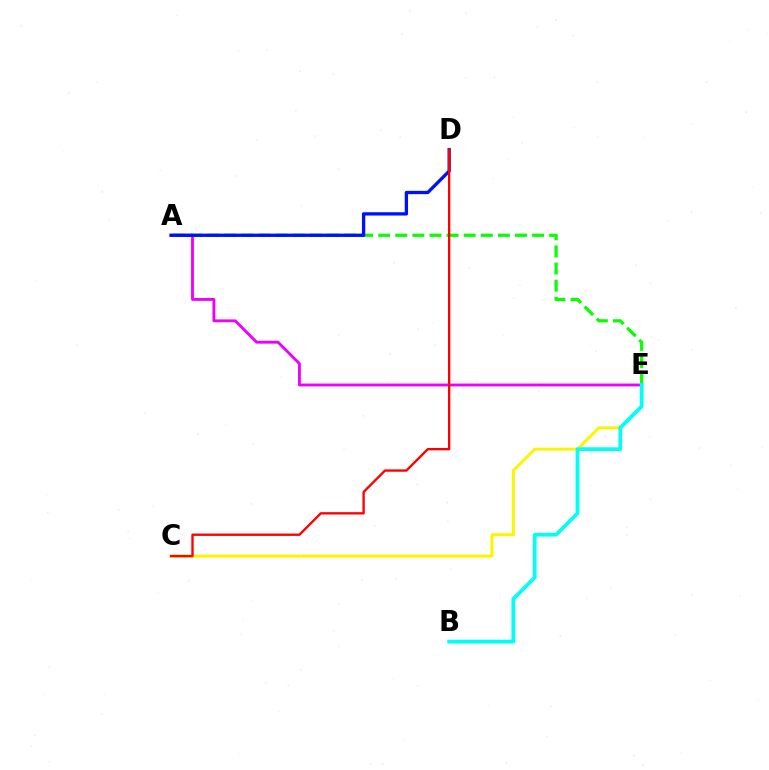{('A', 'E'): [{'color': '#08ff00', 'line_style': 'dashed', 'thickness': 2.32}, {'color': '#ee00ff', 'line_style': 'solid', 'thickness': 2.06}], ('C', 'E'): [{'color': '#fcf500', 'line_style': 'solid', 'thickness': 2.14}], ('A', 'D'): [{'color': '#0010ff', 'line_style': 'solid', 'thickness': 2.38}], ('B', 'E'): [{'color': '#00fff6', 'line_style': 'solid', 'thickness': 2.69}], ('C', 'D'): [{'color': '#ff0000', 'line_style': 'solid', 'thickness': 1.7}]}